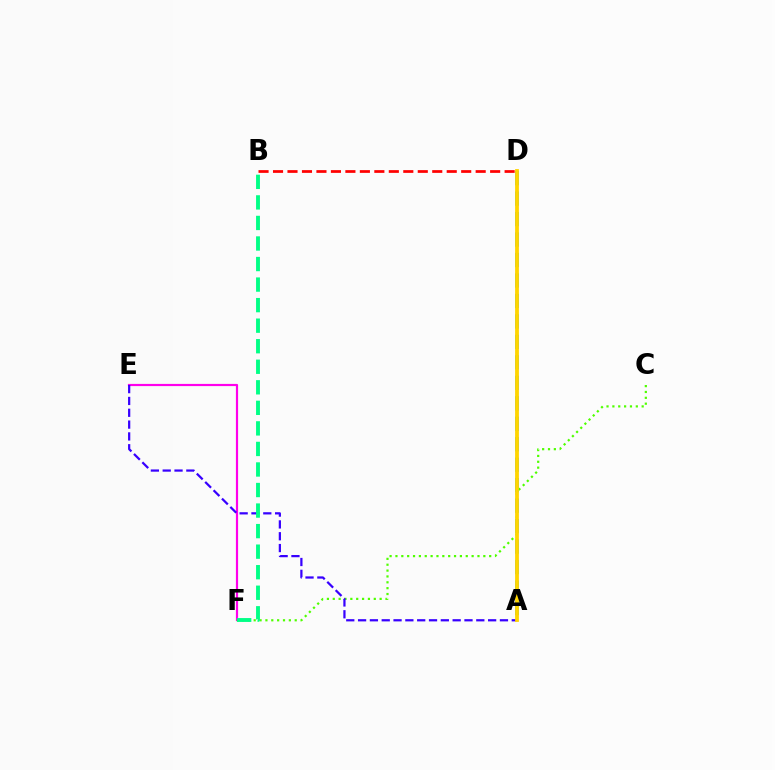{('E', 'F'): [{'color': '#ff00ed', 'line_style': 'solid', 'thickness': 1.57}], ('B', 'D'): [{'color': '#ff0000', 'line_style': 'dashed', 'thickness': 1.97}], ('A', 'D'): [{'color': '#009eff', 'line_style': 'dashed', 'thickness': 2.78}, {'color': '#ffd500', 'line_style': 'solid', 'thickness': 2.74}], ('C', 'F'): [{'color': '#4fff00', 'line_style': 'dotted', 'thickness': 1.59}], ('A', 'E'): [{'color': '#3700ff', 'line_style': 'dashed', 'thickness': 1.61}], ('B', 'F'): [{'color': '#00ff86', 'line_style': 'dashed', 'thickness': 2.79}]}